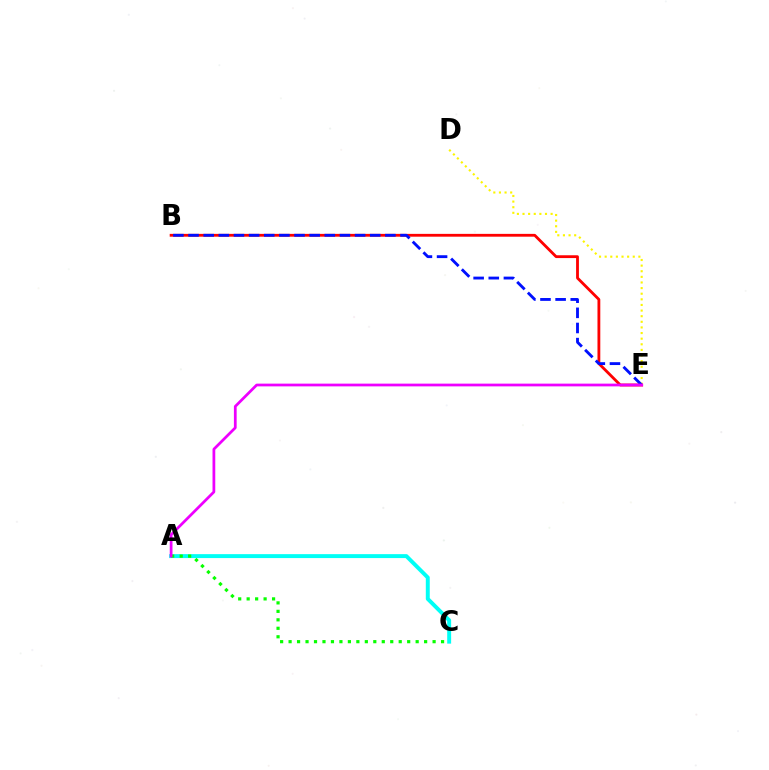{('A', 'C'): [{'color': '#00fff6', 'line_style': 'solid', 'thickness': 2.83}, {'color': '#08ff00', 'line_style': 'dotted', 'thickness': 2.3}], ('B', 'E'): [{'color': '#ff0000', 'line_style': 'solid', 'thickness': 2.03}, {'color': '#0010ff', 'line_style': 'dashed', 'thickness': 2.06}], ('D', 'E'): [{'color': '#fcf500', 'line_style': 'dotted', 'thickness': 1.53}], ('A', 'E'): [{'color': '#ee00ff', 'line_style': 'solid', 'thickness': 1.98}]}